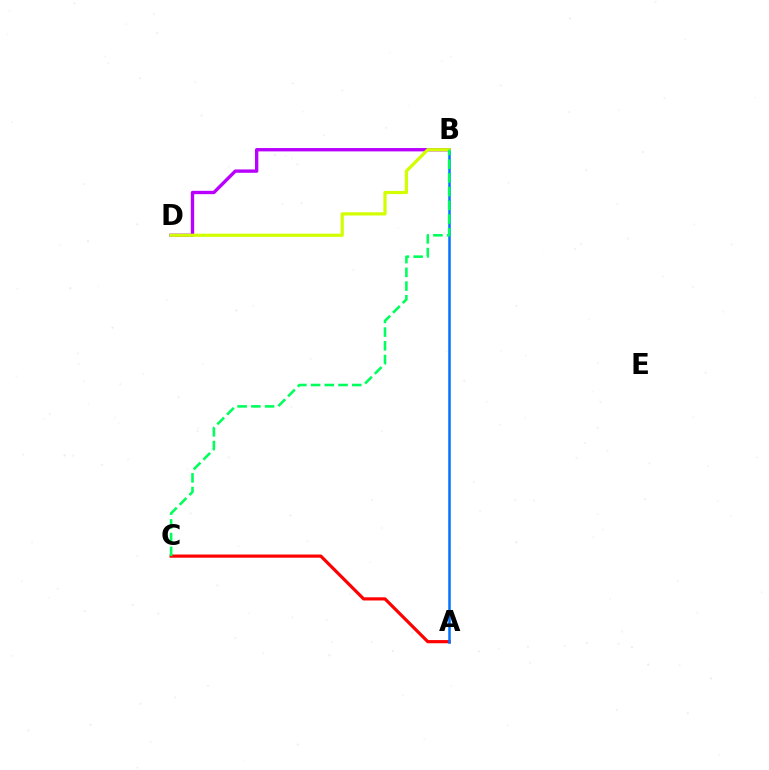{('B', 'D'): [{'color': '#b900ff', 'line_style': 'solid', 'thickness': 2.41}, {'color': '#d1ff00', 'line_style': 'solid', 'thickness': 2.31}], ('A', 'C'): [{'color': '#ff0000', 'line_style': 'solid', 'thickness': 2.29}], ('A', 'B'): [{'color': '#0074ff', 'line_style': 'solid', 'thickness': 1.81}], ('B', 'C'): [{'color': '#00ff5c', 'line_style': 'dashed', 'thickness': 1.86}]}